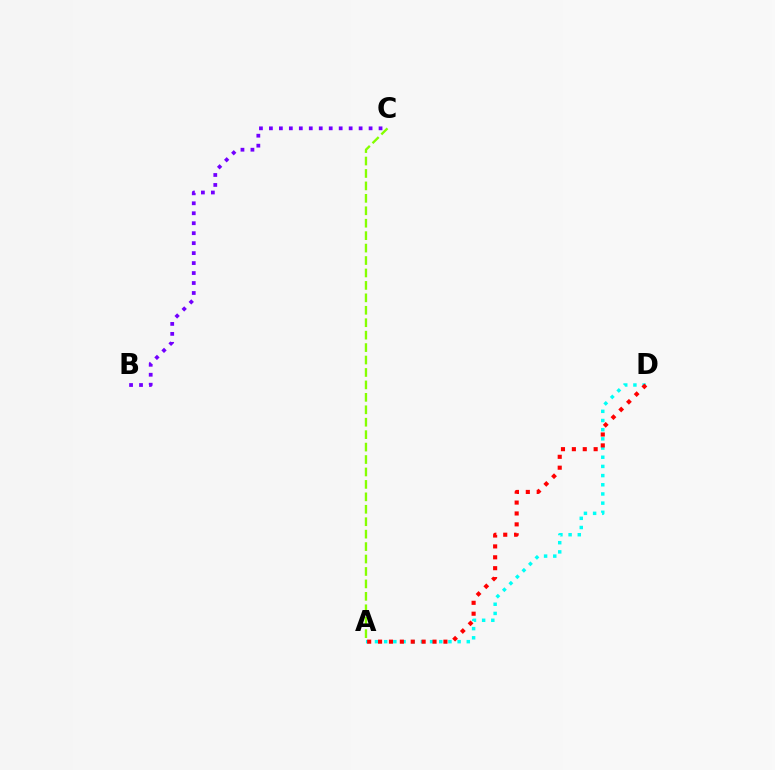{('A', 'D'): [{'color': '#00fff6', 'line_style': 'dotted', 'thickness': 2.49}, {'color': '#ff0000', 'line_style': 'dotted', 'thickness': 2.96}], ('B', 'C'): [{'color': '#7200ff', 'line_style': 'dotted', 'thickness': 2.71}], ('A', 'C'): [{'color': '#84ff00', 'line_style': 'dashed', 'thickness': 1.69}]}